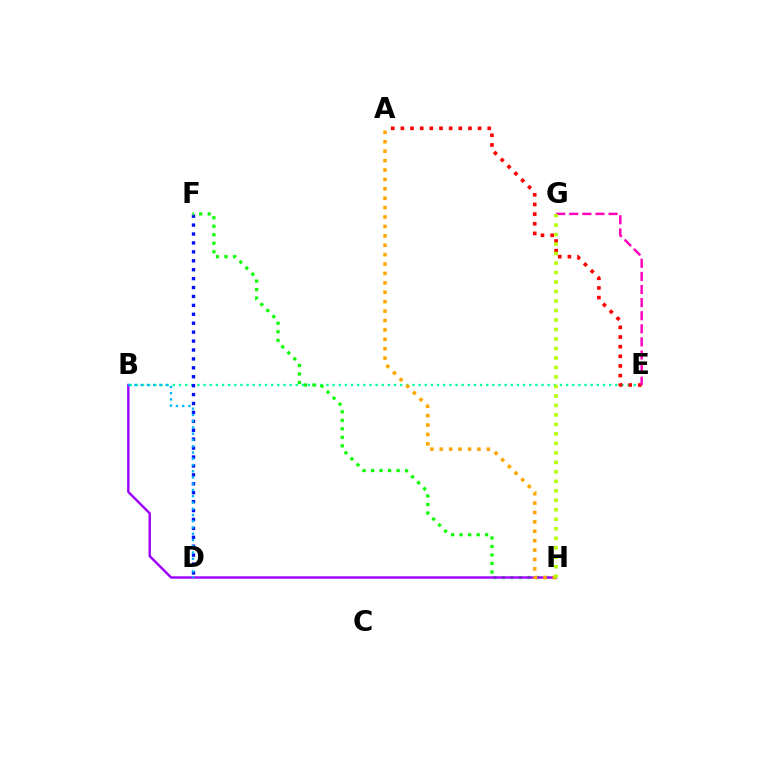{('B', 'E'): [{'color': '#00ff9d', 'line_style': 'dotted', 'thickness': 1.67}], ('D', 'F'): [{'color': '#0010ff', 'line_style': 'dotted', 'thickness': 2.42}], ('A', 'E'): [{'color': '#ff0000', 'line_style': 'dotted', 'thickness': 2.62}], ('F', 'H'): [{'color': '#08ff00', 'line_style': 'dotted', 'thickness': 2.31}], ('B', 'H'): [{'color': '#9b00ff', 'line_style': 'solid', 'thickness': 1.73}], ('A', 'H'): [{'color': '#ffa500', 'line_style': 'dotted', 'thickness': 2.56}], ('E', 'G'): [{'color': '#ff00bd', 'line_style': 'dashed', 'thickness': 1.78}], ('G', 'H'): [{'color': '#b3ff00', 'line_style': 'dotted', 'thickness': 2.58}], ('B', 'D'): [{'color': '#00b5ff', 'line_style': 'dotted', 'thickness': 1.7}]}